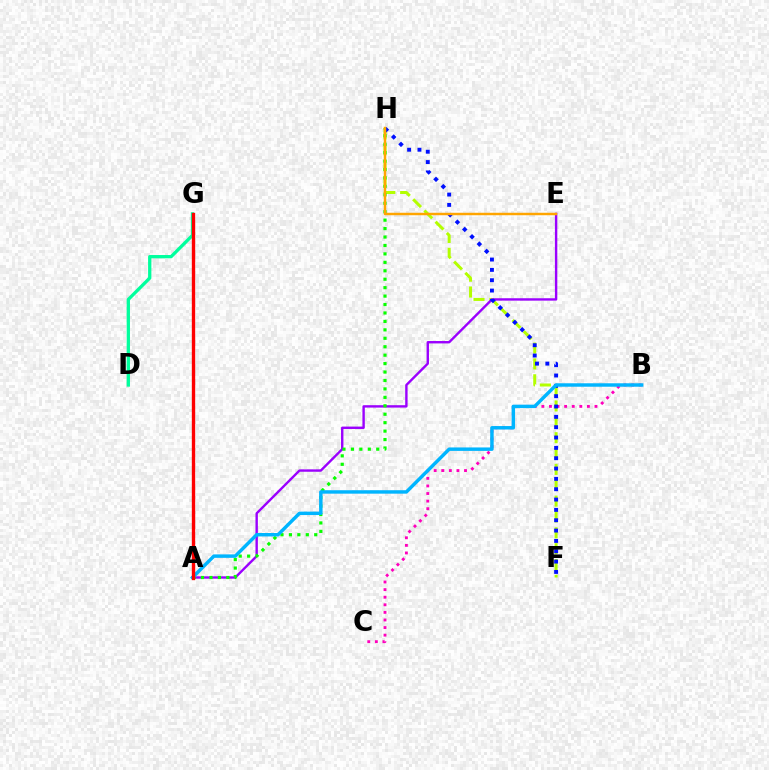{('F', 'H'): [{'color': '#b3ff00', 'line_style': 'dashed', 'thickness': 2.15}, {'color': '#0010ff', 'line_style': 'dotted', 'thickness': 2.81}], ('B', 'C'): [{'color': '#ff00bd', 'line_style': 'dotted', 'thickness': 2.06}], ('A', 'E'): [{'color': '#9b00ff', 'line_style': 'solid', 'thickness': 1.72}], ('D', 'G'): [{'color': '#00ff9d', 'line_style': 'solid', 'thickness': 2.37}], ('A', 'H'): [{'color': '#08ff00', 'line_style': 'dotted', 'thickness': 2.29}], ('A', 'B'): [{'color': '#00b5ff', 'line_style': 'solid', 'thickness': 2.48}], ('A', 'G'): [{'color': '#ff0000', 'line_style': 'solid', 'thickness': 2.41}], ('E', 'H'): [{'color': '#ffa500', 'line_style': 'solid', 'thickness': 1.77}]}